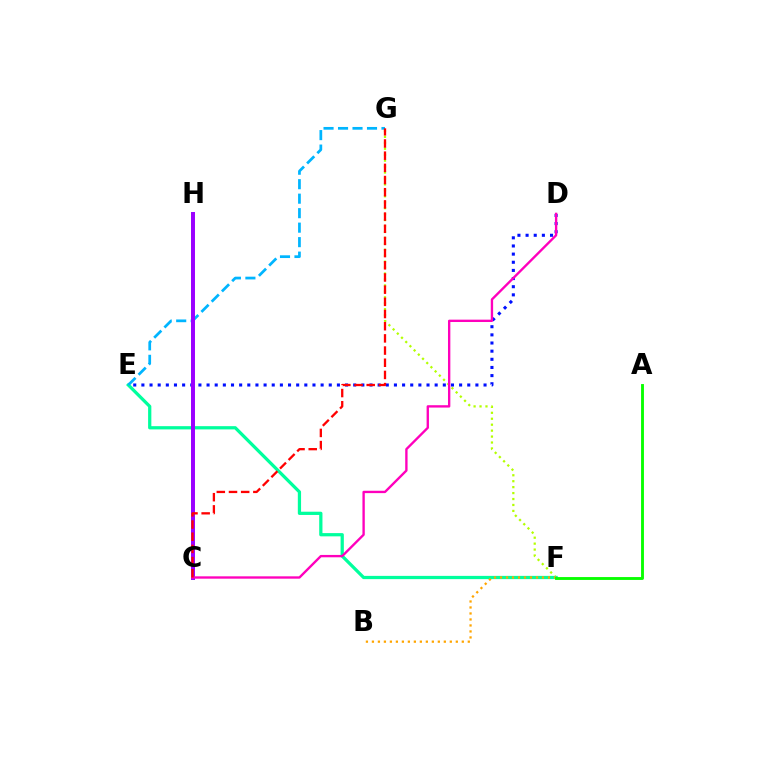{('F', 'G'): [{'color': '#b3ff00', 'line_style': 'dotted', 'thickness': 1.61}], ('E', 'F'): [{'color': '#00ff9d', 'line_style': 'solid', 'thickness': 2.34}], ('E', 'G'): [{'color': '#00b5ff', 'line_style': 'dashed', 'thickness': 1.97}], ('D', 'E'): [{'color': '#0010ff', 'line_style': 'dotted', 'thickness': 2.21}], ('B', 'F'): [{'color': '#ffa500', 'line_style': 'dotted', 'thickness': 1.63}], ('C', 'H'): [{'color': '#9b00ff', 'line_style': 'solid', 'thickness': 2.86}], ('C', 'D'): [{'color': '#ff00bd', 'line_style': 'solid', 'thickness': 1.69}], ('C', 'G'): [{'color': '#ff0000', 'line_style': 'dashed', 'thickness': 1.65}], ('A', 'F'): [{'color': '#08ff00', 'line_style': 'solid', 'thickness': 2.07}]}